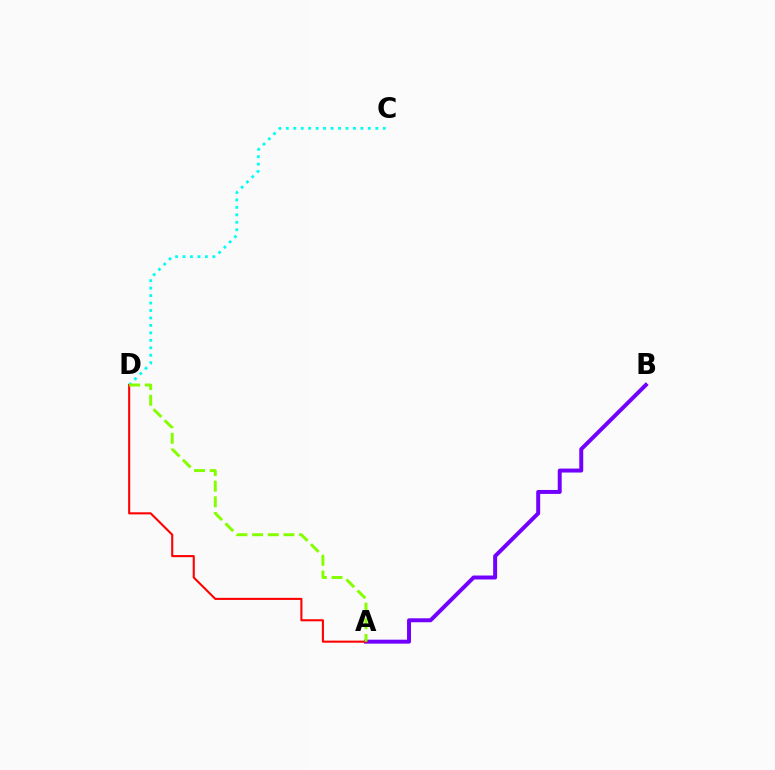{('C', 'D'): [{'color': '#00fff6', 'line_style': 'dotted', 'thickness': 2.03}], ('A', 'B'): [{'color': '#7200ff', 'line_style': 'solid', 'thickness': 2.85}], ('A', 'D'): [{'color': '#ff0000', 'line_style': 'solid', 'thickness': 1.5}, {'color': '#84ff00', 'line_style': 'dashed', 'thickness': 2.13}]}